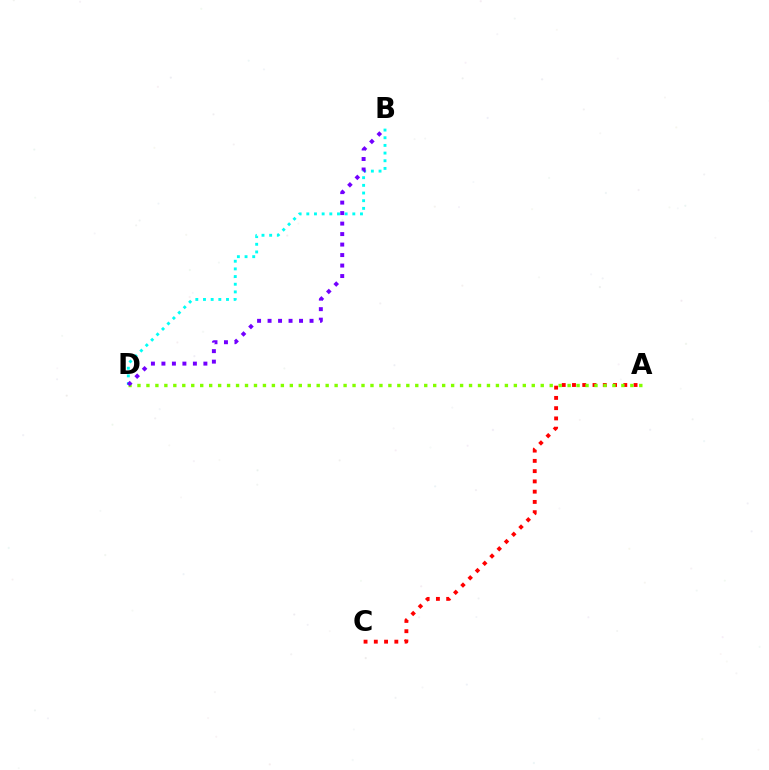{('A', 'C'): [{'color': '#ff0000', 'line_style': 'dotted', 'thickness': 2.79}], ('A', 'D'): [{'color': '#84ff00', 'line_style': 'dotted', 'thickness': 2.43}], ('B', 'D'): [{'color': '#00fff6', 'line_style': 'dotted', 'thickness': 2.08}, {'color': '#7200ff', 'line_style': 'dotted', 'thickness': 2.85}]}